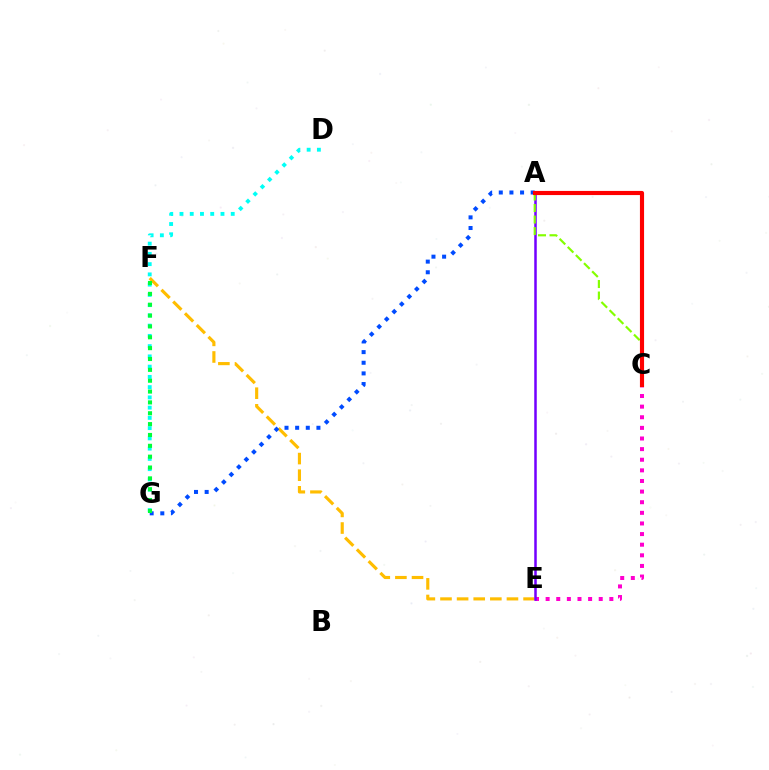{('E', 'F'): [{'color': '#ffbd00', 'line_style': 'dashed', 'thickness': 2.26}], ('C', 'E'): [{'color': '#ff00cf', 'line_style': 'dotted', 'thickness': 2.89}], ('A', 'G'): [{'color': '#004bff', 'line_style': 'dotted', 'thickness': 2.89}], ('D', 'G'): [{'color': '#00fff6', 'line_style': 'dotted', 'thickness': 2.78}], ('A', 'E'): [{'color': '#7200ff', 'line_style': 'solid', 'thickness': 1.81}], ('F', 'G'): [{'color': '#00ff39', 'line_style': 'dotted', 'thickness': 2.95}], ('A', 'C'): [{'color': '#84ff00', 'line_style': 'dashed', 'thickness': 1.56}, {'color': '#ff0000', 'line_style': 'solid', 'thickness': 2.98}]}